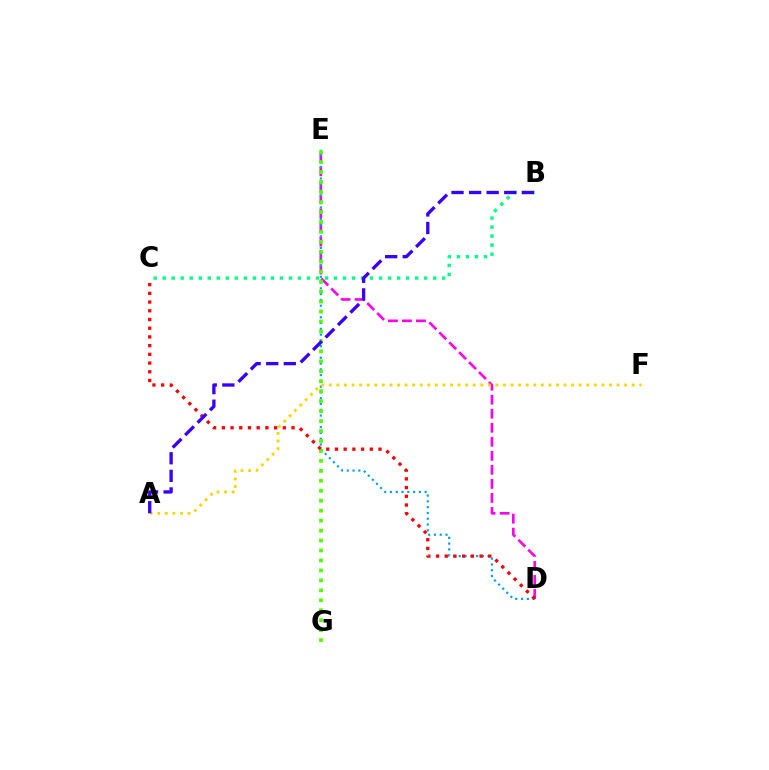{('D', 'E'): [{'color': '#ff00ed', 'line_style': 'dashed', 'thickness': 1.91}, {'color': '#009eff', 'line_style': 'dotted', 'thickness': 1.57}], ('E', 'G'): [{'color': '#4fff00', 'line_style': 'dotted', 'thickness': 2.71}], ('A', 'F'): [{'color': '#ffd500', 'line_style': 'dotted', 'thickness': 2.06}], ('B', 'C'): [{'color': '#00ff86', 'line_style': 'dotted', 'thickness': 2.45}], ('C', 'D'): [{'color': '#ff0000', 'line_style': 'dotted', 'thickness': 2.37}], ('A', 'B'): [{'color': '#3700ff', 'line_style': 'dashed', 'thickness': 2.39}]}